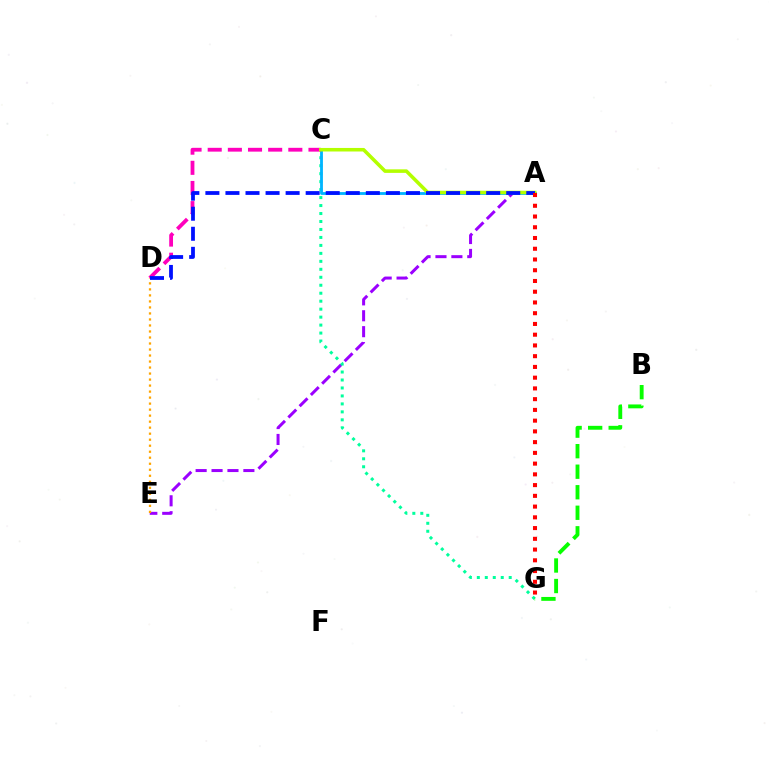{('A', 'E'): [{'color': '#9b00ff', 'line_style': 'dashed', 'thickness': 2.16}], ('C', 'G'): [{'color': '#00ff9d', 'line_style': 'dotted', 'thickness': 2.17}], ('D', 'E'): [{'color': '#ffa500', 'line_style': 'dotted', 'thickness': 1.63}], ('A', 'C'): [{'color': '#00b5ff', 'line_style': 'solid', 'thickness': 2.03}, {'color': '#b3ff00', 'line_style': 'solid', 'thickness': 2.55}], ('B', 'G'): [{'color': '#08ff00', 'line_style': 'dashed', 'thickness': 2.79}], ('C', 'D'): [{'color': '#ff00bd', 'line_style': 'dashed', 'thickness': 2.74}], ('A', 'D'): [{'color': '#0010ff', 'line_style': 'dashed', 'thickness': 2.72}], ('A', 'G'): [{'color': '#ff0000', 'line_style': 'dotted', 'thickness': 2.92}]}